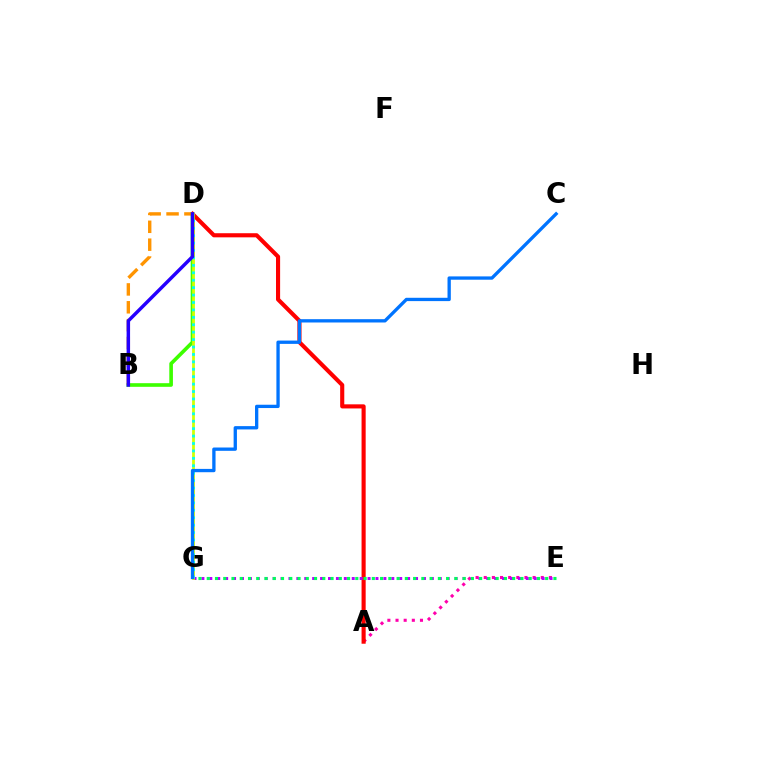{('A', 'E'): [{'color': '#ff00ac', 'line_style': 'dotted', 'thickness': 2.21}], ('B', 'D'): [{'color': '#3dff00', 'line_style': 'solid', 'thickness': 2.62}, {'color': '#ff9400', 'line_style': 'dashed', 'thickness': 2.43}, {'color': '#2500ff', 'line_style': 'solid', 'thickness': 2.49}], ('A', 'D'): [{'color': '#ff0000', 'line_style': 'solid', 'thickness': 2.96}], ('E', 'G'): [{'color': '#b900ff', 'line_style': 'dotted', 'thickness': 2.15}, {'color': '#00ff5c', 'line_style': 'dotted', 'thickness': 2.24}], ('D', 'G'): [{'color': '#d1ff00', 'line_style': 'solid', 'thickness': 1.99}, {'color': '#00fff6', 'line_style': 'dotted', 'thickness': 2.02}], ('C', 'G'): [{'color': '#0074ff', 'line_style': 'solid', 'thickness': 2.38}]}